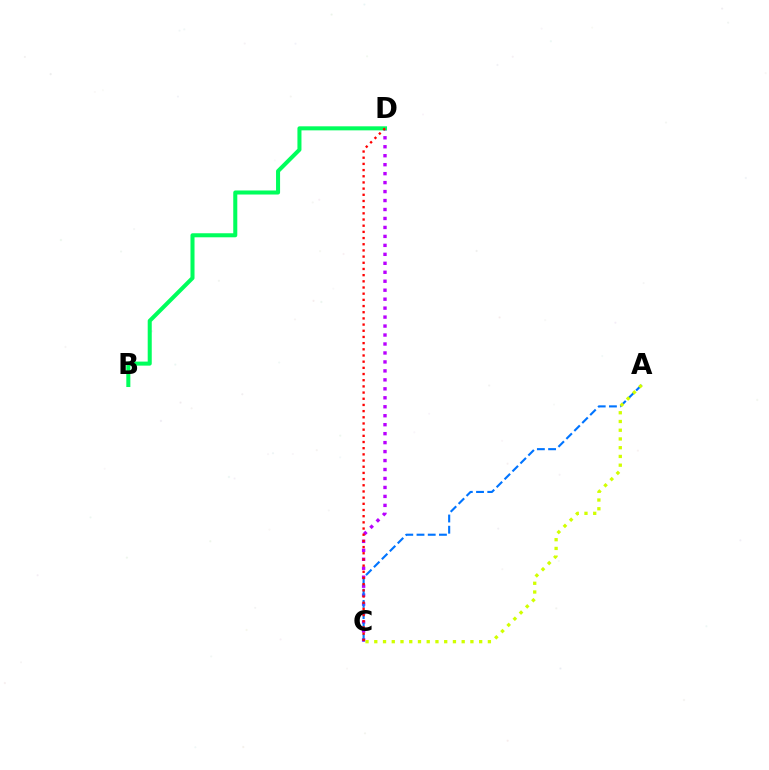{('C', 'D'): [{'color': '#b900ff', 'line_style': 'dotted', 'thickness': 2.44}, {'color': '#ff0000', 'line_style': 'dotted', 'thickness': 1.68}], ('A', 'C'): [{'color': '#0074ff', 'line_style': 'dashed', 'thickness': 1.52}, {'color': '#d1ff00', 'line_style': 'dotted', 'thickness': 2.37}], ('B', 'D'): [{'color': '#00ff5c', 'line_style': 'solid', 'thickness': 2.91}]}